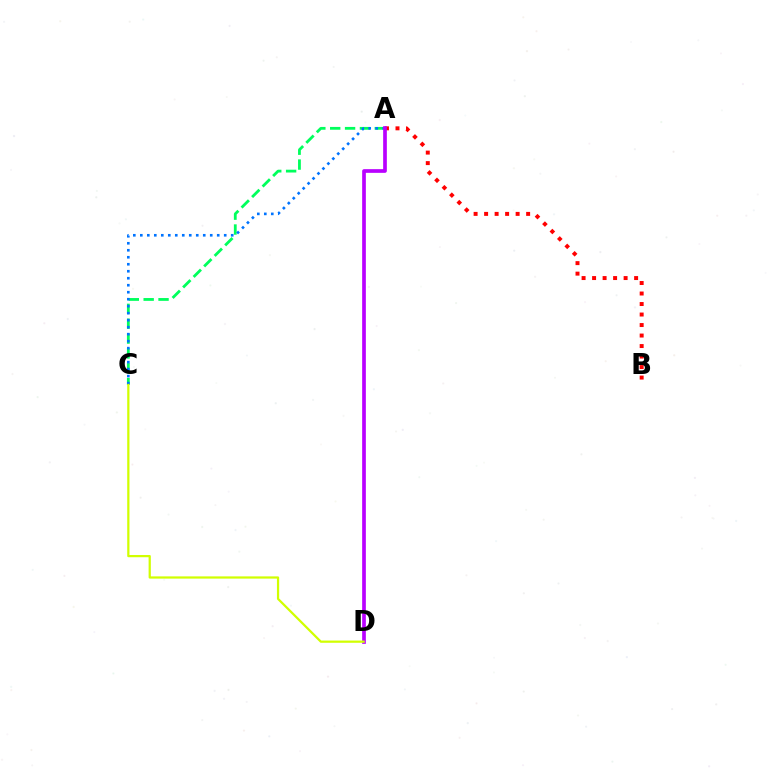{('A', 'C'): [{'color': '#00ff5c', 'line_style': 'dashed', 'thickness': 2.02}, {'color': '#0074ff', 'line_style': 'dotted', 'thickness': 1.9}], ('A', 'B'): [{'color': '#ff0000', 'line_style': 'dotted', 'thickness': 2.85}], ('A', 'D'): [{'color': '#b900ff', 'line_style': 'solid', 'thickness': 2.65}], ('C', 'D'): [{'color': '#d1ff00', 'line_style': 'solid', 'thickness': 1.61}]}